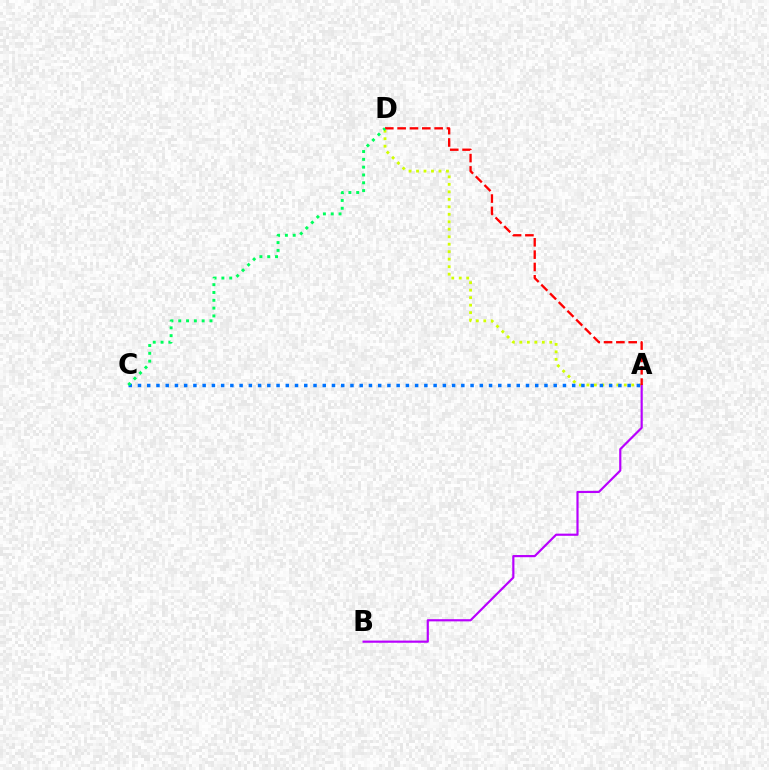{('A', 'D'): [{'color': '#d1ff00', 'line_style': 'dotted', 'thickness': 2.03}, {'color': '#ff0000', 'line_style': 'dashed', 'thickness': 1.68}], ('A', 'C'): [{'color': '#0074ff', 'line_style': 'dotted', 'thickness': 2.51}], ('A', 'B'): [{'color': '#b900ff', 'line_style': 'solid', 'thickness': 1.57}], ('C', 'D'): [{'color': '#00ff5c', 'line_style': 'dotted', 'thickness': 2.12}]}